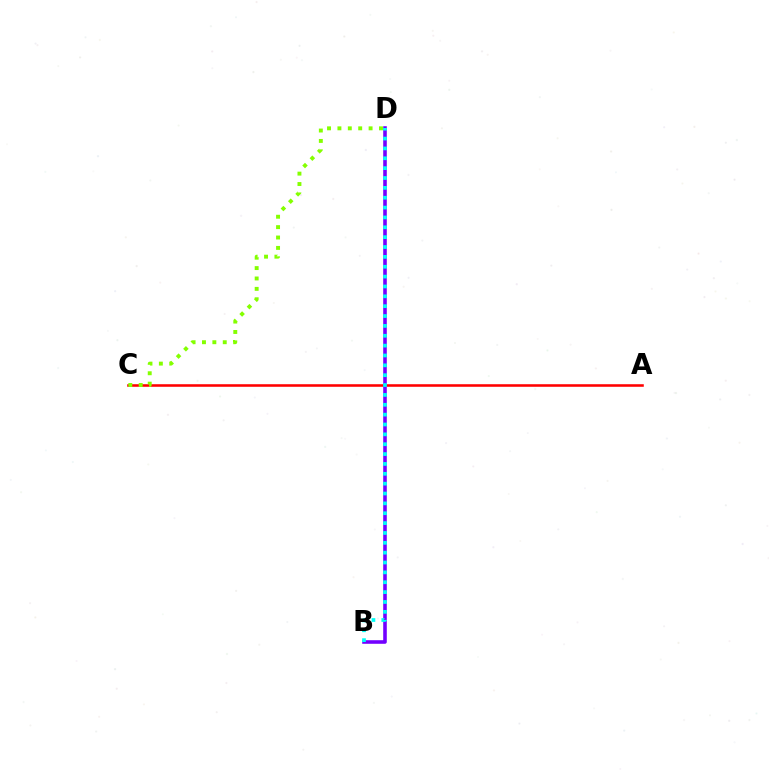{('A', 'C'): [{'color': '#ff0000', 'line_style': 'solid', 'thickness': 1.85}], ('C', 'D'): [{'color': '#84ff00', 'line_style': 'dotted', 'thickness': 2.82}], ('B', 'D'): [{'color': '#7200ff', 'line_style': 'solid', 'thickness': 2.57}, {'color': '#00fff6', 'line_style': 'dotted', 'thickness': 2.68}]}